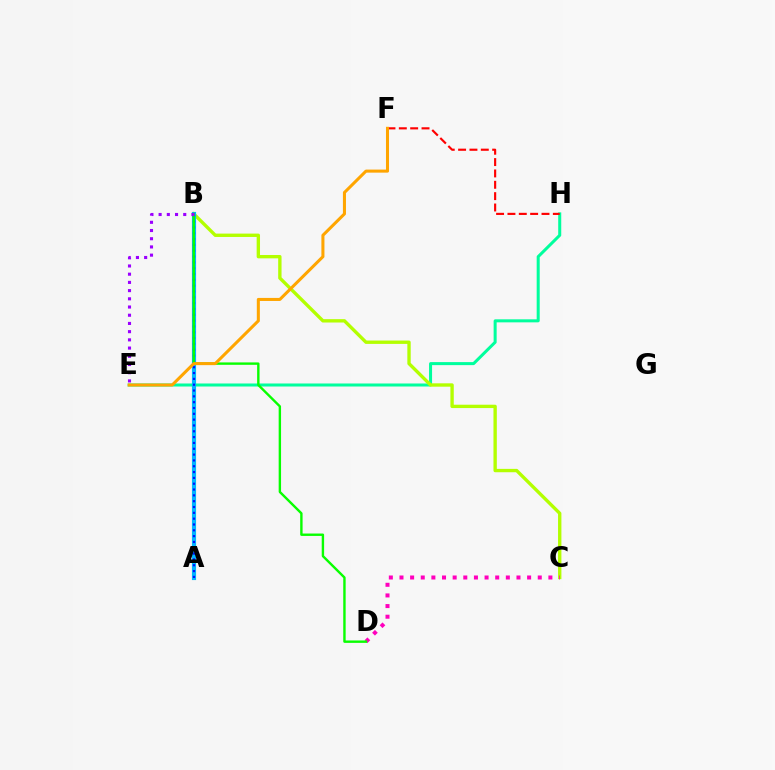{('E', 'H'): [{'color': '#00ff9d', 'line_style': 'solid', 'thickness': 2.18}], ('B', 'C'): [{'color': '#b3ff00', 'line_style': 'solid', 'thickness': 2.42}], ('C', 'D'): [{'color': '#ff00bd', 'line_style': 'dotted', 'thickness': 2.89}], ('A', 'B'): [{'color': '#00b5ff', 'line_style': 'solid', 'thickness': 2.99}, {'color': '#0010ff', 'line_style': 'dotted', 'thickness': 1.58}], ('B', 'D'): [{'color': '#08ff00', 'line_style': 'solid', 'thickness': 1.73}], ('F', 'H'): [{'color': '#ff0000', 'line_style': 'dashed', 'thickness': 1.54}], ('E', 'F'): [{'color': '#ffa500', 'line_style': 'solid', 'thickness': 2.19}], ('B', 'E'): [{'color': '#9b00ff', 'line_style': 'dotted', 'thickness': 2.23}]}